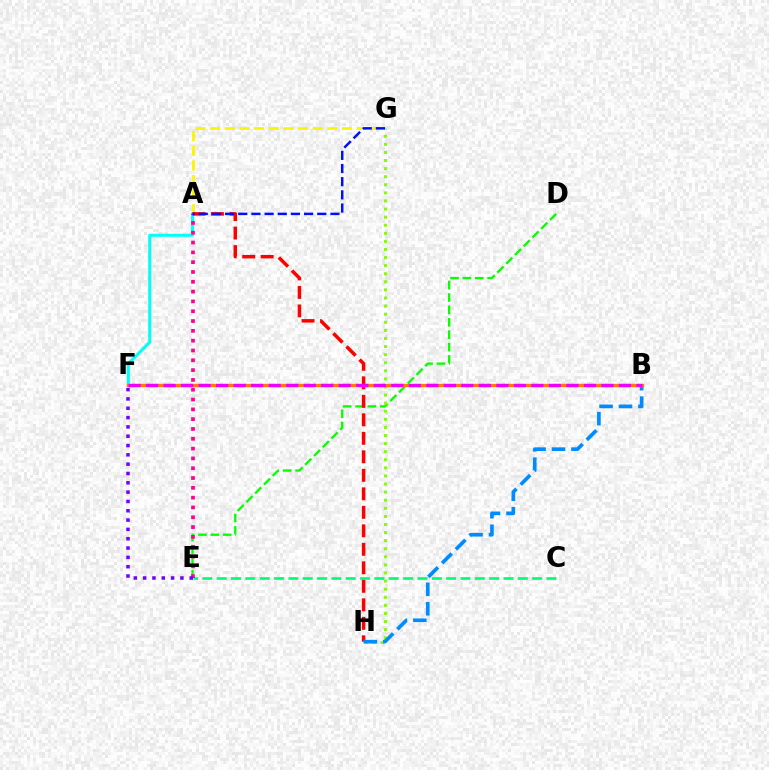{('C', 'E'): [{'color': '#00ff74', 'line_style': 'dashed', 'thickness': 1.95}], ('A', 'G'): [{'color': '#fcf500', 'line_style': 'dashed', 'thickness': 1.99}, {'color': '#0010ff', 'line_style': 'dashed', 'thickness': 1.79}], ('A', 'F'): [{'color': '#00fff6', 'line_style': 'solid', 'thickness': 2.17}], ('D', 'E'): [{'color': '#08ff00', 'line_style': 'dashed', 'thickness': 1.68}], ('A', 'H'): [{'color': '#ff0000', 'line_style': 'dashed', 'thickness': 2.51}], ('A', 'E'): [{'color': '#ff0094', 'line_style': 'dotted', 'thickness': 2.67}], ('G', 'H'): [{'color': '#84ff00', 'line_style': 'dotted', 'thickness': 2.2}], ('B', 'H'): [{'color': '#008cff', 'line_style': 'dashed', 'thickness': 2.64}], ('B', 'F'): [{'color': '#ff7c00', 'line_style': 'solid', 'thickness': 2.39}, {'color': '#ee00ff', 'line_style': 'dashed', 'thickness': 2.38}], ('E', 'F'): [{'color': '#7200ff', 'line_style': 'dotted', 'thickness': 2.53}]}